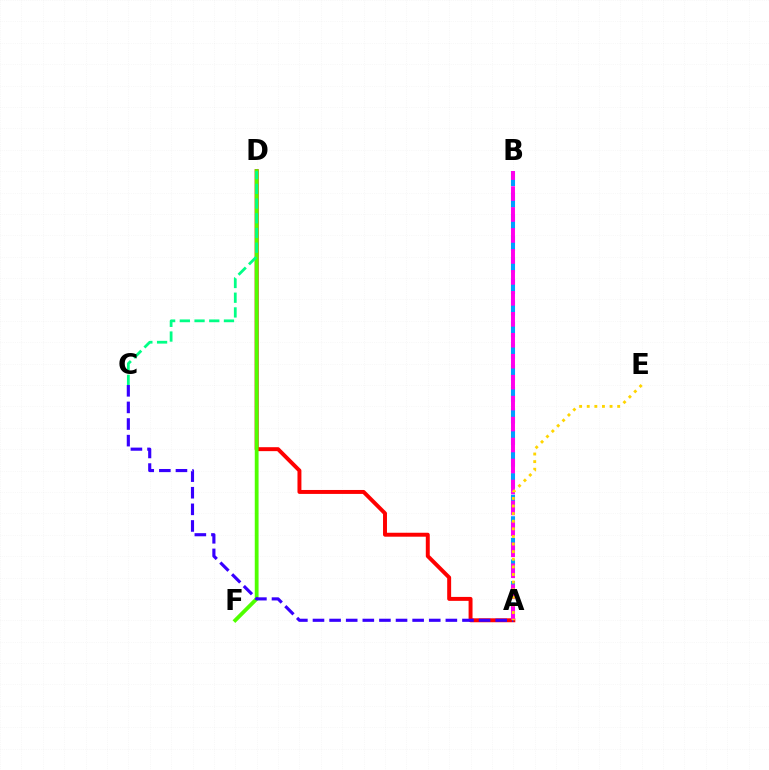{('A', 'B'): [{'color': '#009eff', 'line_style': 'dashed', 'thickness': 2.93}, {'color': '#ff00ed', 'line_style': 'dashed', 'thickness': 2.85}], ('A', 'D'): [{'color': '#ff0000', 'line_style': 'solid', 'thickness': 2.84}], ('D', 'F'): [{'color': '#4fff00', 'line_style': 'solid', 'thickness': 2.74}], ('C', 'D'): [{'color': '#00ff86', 'line_style': 'dashed', 'thickness': 2.0}], ('A', 'C'): [{'color': '#3700ff', 'line_style': 'dashed', 'thickness': 2.26}], ('A', 'E'): [{'color': '#ffd500', 'line_style': 'dotted', 'thickness': 2.07}]}